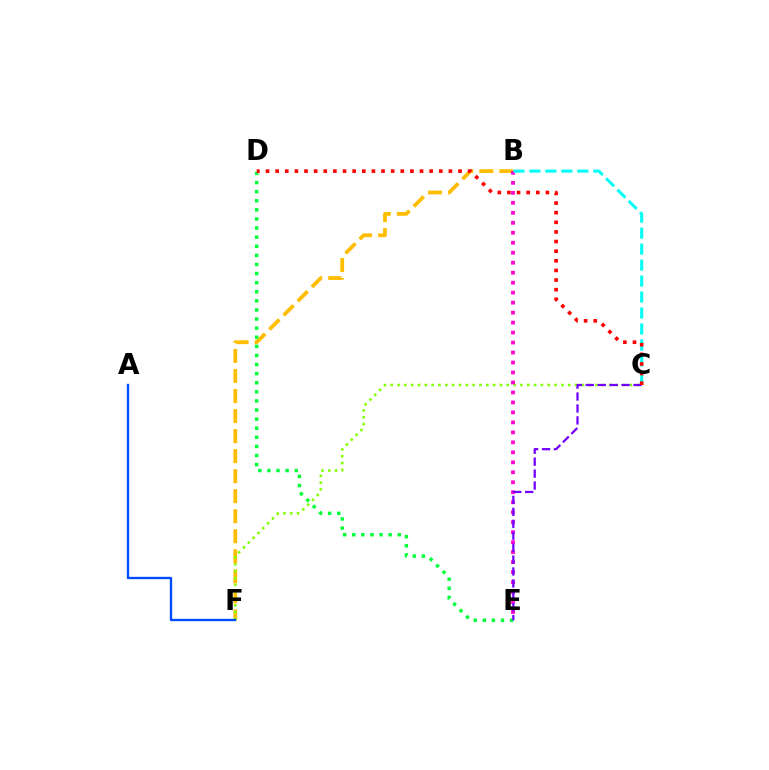{('B', 'F'): [{'color': '#ffbd00', 'line_style': 'dashed', 'thickness': 2.72}], ('D', 'E'): [{'color': '#00ff39', 'line_style': 'dotted', 'thickness': 2.47}], ('C', 'F'): [{'color': '#84ff00', 'line_style': 'dotted', 'thickness': 1.86}], ('B', 'E'): [{'color': '#ff00cf', 'line_style': 'dotted', 'thickness': 2.71}], ('B', 'C'): [{'color': '#00fff6', 'line_style': 'dashed', 'thickness': 2.17}], ('C', 'E'): [{'color': '#7200ff', 'line_style': 'dashed', 'thickness': 1.62}], ('A', 'F'): [{'color': '#004bff', 'line_style': 'solid', 'thickness': 1.69}], ('C', 'D'): [{'color': '#ff0000', 'line_style': 'dotted', 'thickness': 2.62}]}